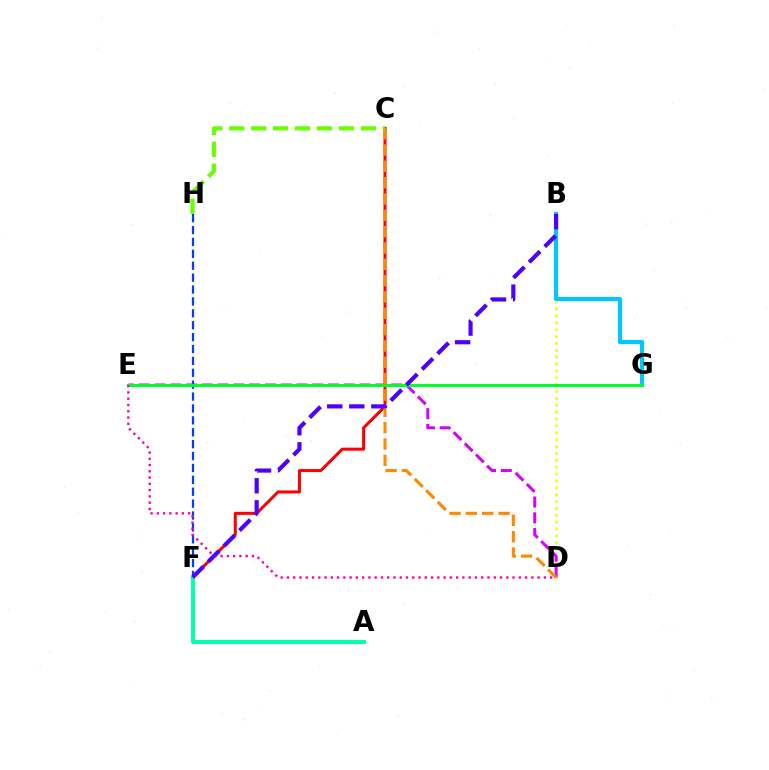{('F', 'H'): [{'color': '#003fff', 'line_style': 'dashed', 'thickness': 1.62}], ('B', 'D'): [{'color': '#eeff00', 'line_style': 'dotted', 'thickness': 1.87}], ('B', 'G'): [{'color': '#00c7ff', 'line_style': 'solid', 'thickness': 2.97}], ('D', 'E'): [{'color': '#d600ff', 'line_style': 'dashed', 'thickness': 2.14}, {'color': '#ff00a0', 'line_style': 'dotted', 'thickness': 1.7}], ('C', 'F'): [{'color': '#ff0000', 'line_style': 'solid', 'thickness': 2.17}], ('E', 'G'): [{'color': '#00ff27', 'line_style': 'solid', 'thickness': 2.13}], ('C', 'D'): [{'color': '#ff8800', 'line_style': 'dashed', 'thickness': 2.22}], ('A', 'F'): [{'color': '#00ffaf', 'line_style': 'solid', 'thickness': 2.84}], ('C', 'H'): [{'color': '#66ff00', 'line_style': 'dashed', 'thickness': 2.98}], ('B', 'F'): [{'color': '#4f00ff', 'line_style': 'dashed', 'thickness': 3.0}]}